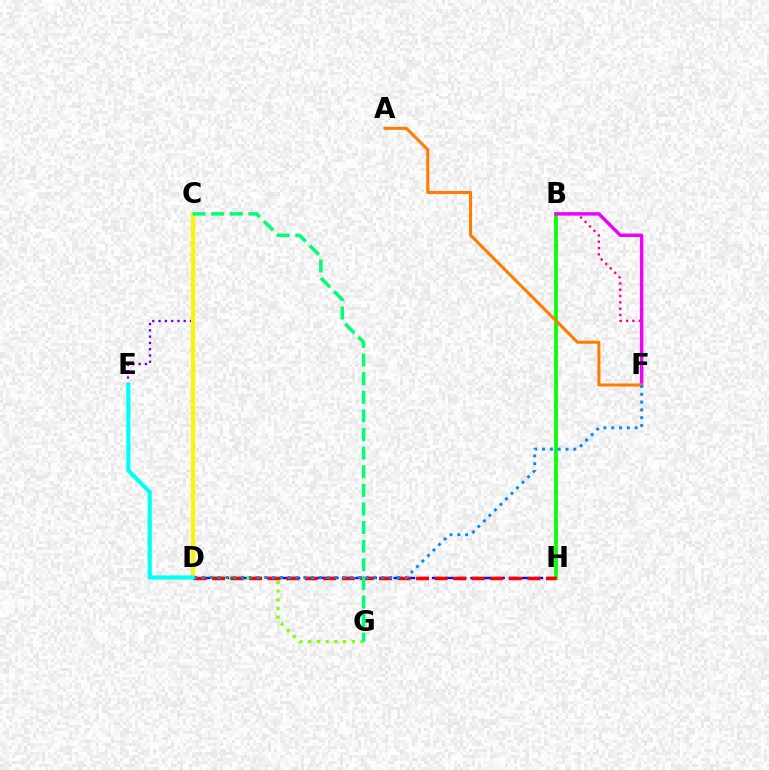{('C', 'E'): [{'color': '#7200ff', 'line_style': 'dotted', 'thickness': 1.71}], ('C', 'D'): [{'color': '#fcf500', 'line_style': 'solid', 'thickness': 2.92}], ('B', 'F'): [{'color': '#ff0094', 'line_style': 'dotted', 'thickness': 1.72}, {'color': '#ee00ff', 'line_style': 'solid', 'thickness': 2.47}], ('B', 'H'): [{'color': '#08ff00', 'line_style': 'solid', 'thickness': 2.69}], ('D', 'H'): [{'color': '#0010ff', 'line_style': 'dashed', 'thickness': 1.74}, {'color': '#ff0000', 'line_style': 'dashed', 'thickness': 2.52}], ('D', 'G'): [{'color': '#84ff00', 'line_style': 'dotted', 'thickness': 2.37}], ('A', 'F'): [{'color': '#ff7c00', 'line_style': 'solid', 'thickness': 2.19}], ('D', 'F'): [{'color': '#008cff', 'line_style': 'dotted', 'thickness': 2.12}], ('D', 'E'): [{'color': '#00fff6', 'line_style': 'solid', 'thickness': 3.0}], ('C', 'G'): [{'color': '#00ff74', 'line_style': 'dashed', 'thickness': 2.53}]}